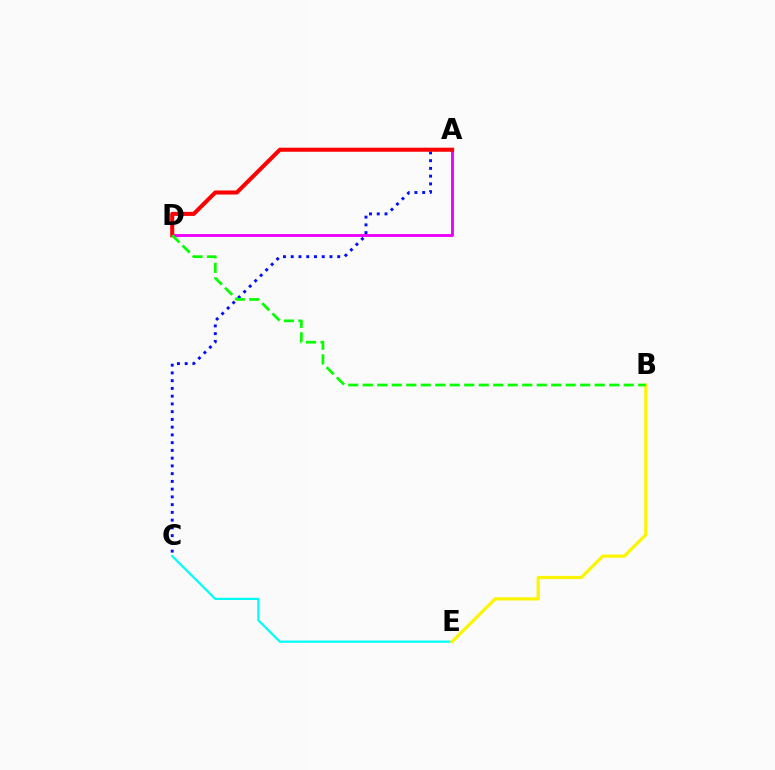{('A', 'C'): [{'color': '#0010ff', 'line_style': 'dotted', 'thickness': 2.11}], ('C', 'E'): [{'color': '#00fff6', 'line_style': 'solid', 'thickness': 1.59}], ('A', 'D'): [{'color': '#ee00ff', 'line_style': 'solid', 'thickness': 2.07}, {'color': '#ff0000', 'line_style': 'solid', 'thickness': 2.92}], ('B', 'E'): [{'color': '#fcf500', 'line_style': 'solid', 'thickness': 2.31}], ('B', 'D'): [{'color': '#08ff00', 'line_style': 'dashed', 'thickness': 1.97}]}